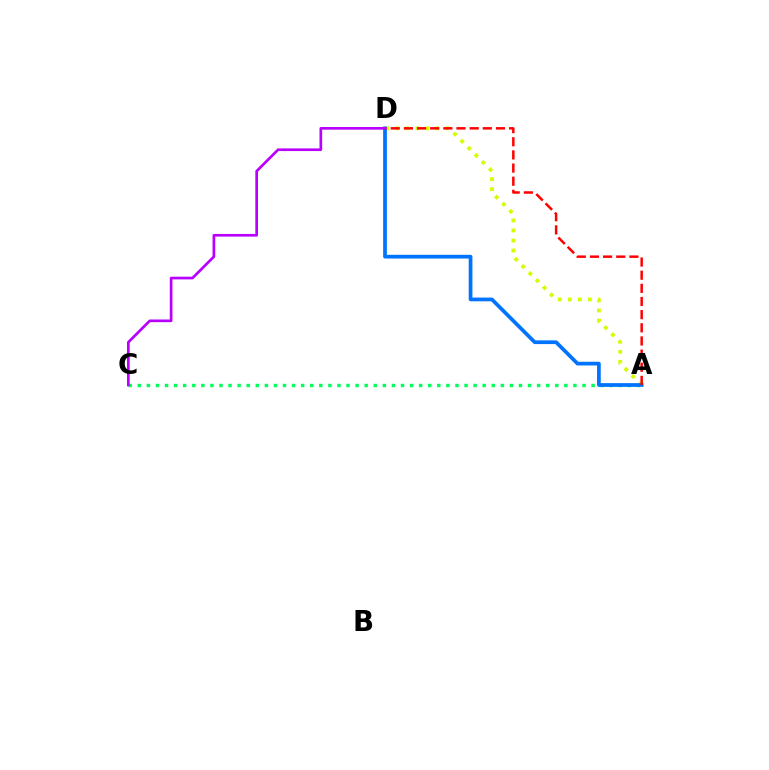{('A', 'D'): [{'color': '#d1ff00', 'line_style': 'dotted', 'thickness': 2.73}, {'color': '#0074ff', 'line_style': 'solid', 'thickness': 2.68}, {'color': '#ff0000', 'line_style': 'dashed', 'thickness': 1.79}], ('A', 'C'): [{'color': '#00ff5c', 'line_style': 'dotted', 'thickness': 2.47}], ('C', 'D'): [{'color': '#b900ff', 'line_style': 'solid', 'thickness': 1.93}]}